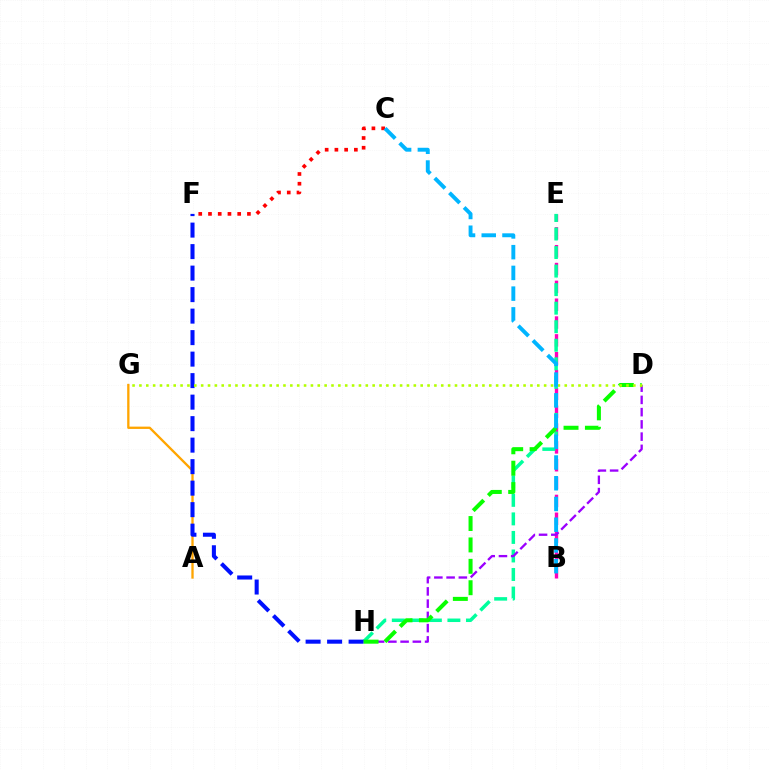{('B', 'E'): [{'color': '#ff00bd', 'line_style': 'dashed', 'thickness': 2.42}], ('C', 'F'): [{'color': '#ff0000', 'line_style': 'dotted', 'thickness': 2.65}], ('A', 'G'): [{'color': '#ffa500', 'line_style': 'solid', 'thickness': 1.67}], ('E', 'H'): [{'color': '#00ff9d', 'line_style': 'dashed', 'thickness': 2.52}], ('D', 'H'): [{'color': '#9b00ff', 'line_style': 'dashed', 'thickness': 1.66}, {'color': '#08ff00', 'line_style': 'dashed', 'thickness': 2.91}], ('F', 'H'): [{'color': '#0010ff', 'line_style': 'dashed', 'thickness': 2.92}], ('D', 'G'): [{'color': '#b3ff00', 'line_style': 'dotted', 'thickness': 1.86}], ('B', 'C'): [{'color': '#00b5ff', 'line_style': 'dashed', 'thickness': 2.82}]}